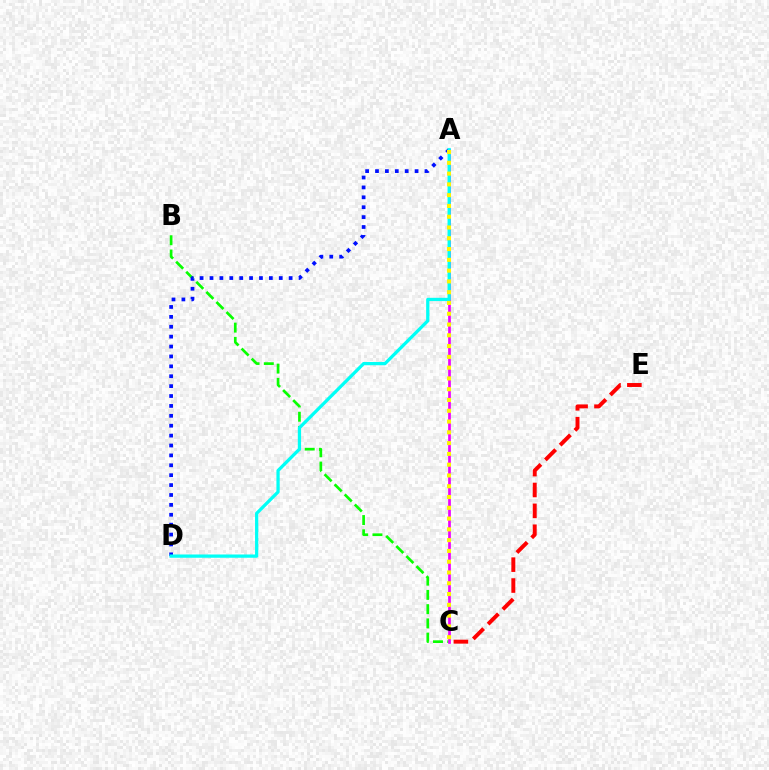{('B', 'C'): [{'color': '#08ff00', 'line_style': 'dashed', 'thickness': 1.94}], ('A', 'C'): [{'color': '#ee00ff', 'line_style': 'solid', 'thickness': 1.94}, {'color': '#fcf500', 'line_style': 'dotted', 'thickness': 2.93}], ('C', 'E'): [{'color': '#ff0000', 'line_style': 'dashed', 'thickness': 2.84}], ('A', 'D'): [{'color': '#0010ff', 'line_style': 'dotted', 'thickness': 2.69}, {'color': '#00fff6', 'line_style': 'solid', 'thickness': 2.35}]}